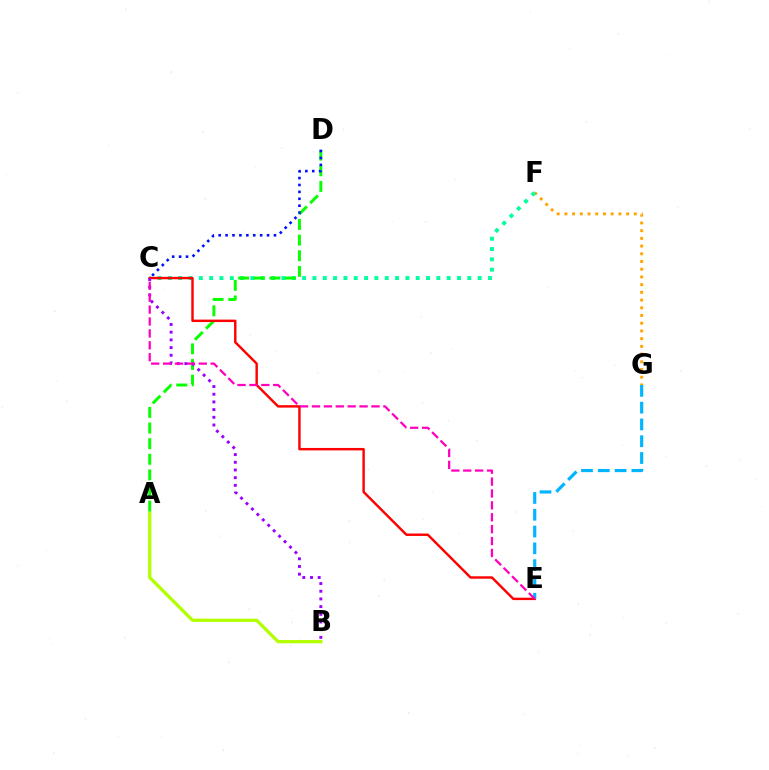{('F', 'G'): [{'color': '#ffa500', 'line_style': 'dotted', 'thickness': 2.1}], ('A', 'B'): [{'color': '#b3ff00', 'line_style': 'solid', 'thickness': 2.36}], ('C', 'F'): [{'color': '#00ff9d', 'line_style': 'dotted', 'thickness': 2.81}], ('A', 'D'): [{'color': '#08ff00', 'line_style': 'dashed', 'thickness': 2.12}], ('C', 'E'): [{'color': '#ff0000', 'line_style': 'solid', 'thickness': 1.75}, {'color': '#ff00bd', 'line_style': 'dashed', 'thickness': 1.62}], ('E', 'G'): [{'color': '#00b5ff', 'line_style': 'dashed', 'thickness': 2.28}], ('B', 'C'): [{'color': '#9b00ff', 'line_style': 'dotted', 'thickness': 2.09}], ('C', 'D'): [{'color': '#0010ff', 'line_style': 'dotted', 'thickness': 1.88}]}